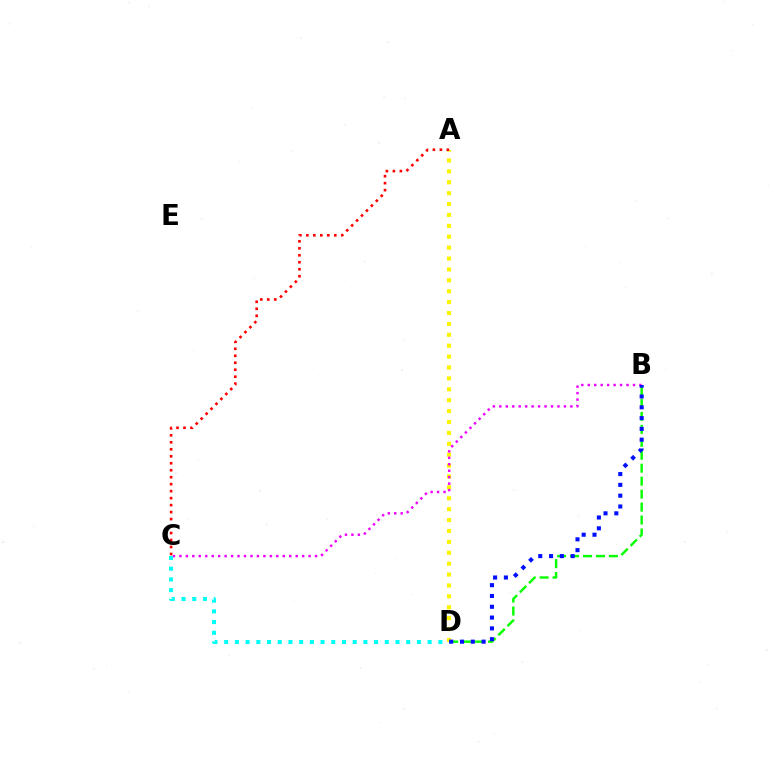{('A', 'D'): [{'color': '#fcf500', 'line_style': 'dotted', 'thickness': 2.96}], ('A', 'C'): [{'color': '#ff0000', 'line_style': 'dotted', 'thickness': 1.9}], ('B', 'D'): [{'color': '#08ff00', 'line_style': 'dashed', 'thickness': 1.76}, {'color': '#0010ff', 'line_style': 'dotted', 'thickness': 2.94}], ('B', 'C'): [{'color': '#ee00ff', 'line_style': 'dotted', 'thickness': 1.76}], ('C', 'D'): [{'color': '#00fff6', 'line_style': 'dotted', 'thickness': 2.91}]}